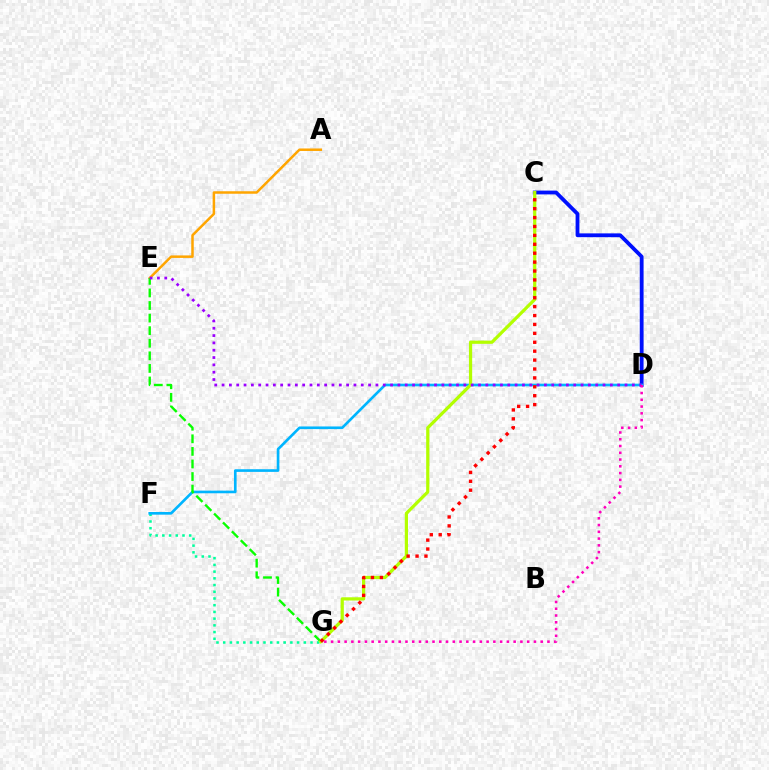{('C', 'D'): [{'color': '#0010ff', 'line_style': 'solid', 'thickness': 2.74}], ('A', 'E'): [{'color': '#ffa500', 'line_style': 'solid', 'thickness': 1.8}], ('F', 'G'): [{'color': '#00ff9d', 'line_style': 'dotted', 'thickness': 1.82}], ('D', 'F'): [{'color': '#00b5ff', 'line_style': 'solid', 'thickness': 1.91}], ('E', 'G'): [{'color': '#08ff00', 'line_style': 'dashed', 'thickness': 1.71}], ('C', 'G'): [{'color': '#b3ff00', 'line_style': 'solid', 'thickness': 2.31}, {'color': '#ff0000', 'line_style': 'dotted', 'thickness': 2.42}], ('D', 'E'): [{'color': '#9b00ff', 'line_style': 'dotted', 'thickness': 1.99}], ('D', 'G'): [{'color': '#ff00bd', 'line_style': 'dotted', 'thickness': 1.84}]}